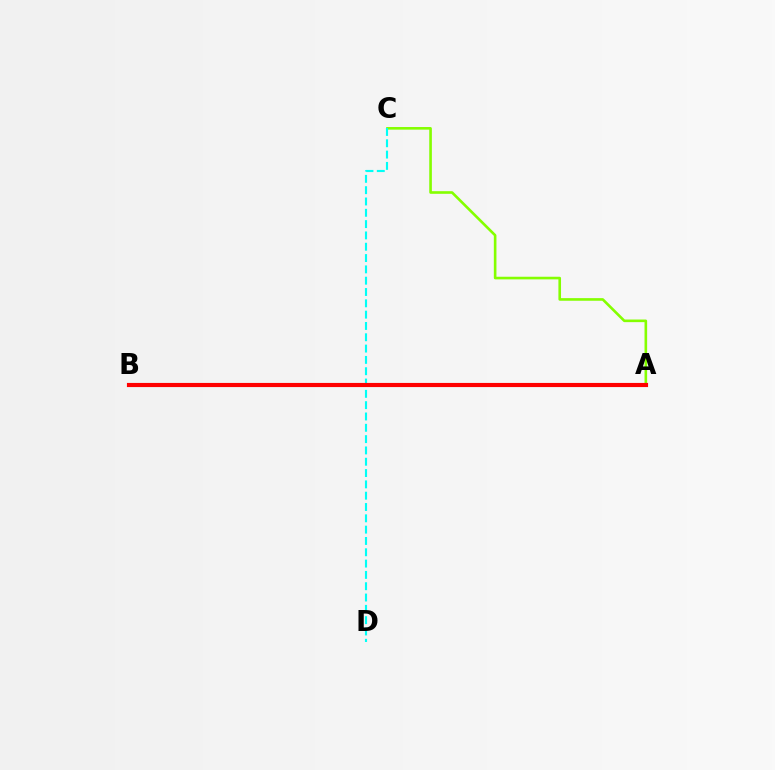{('A', 'C'): [{'color': '#84ff00', 'line_style': 'solid', 'thickness': 1.89}], ('C', 'D'): [{'color': '#00fff6', 'line_style': 'dashed', 'thickness': 1.54}], ('A', 'B'): [{'color': '#7200ff', 'line_style': 'solid', 'thickness': 1.65}, {'color': '#ff0000', 'line_style': 'solid', 'thickness': 2.98}]}